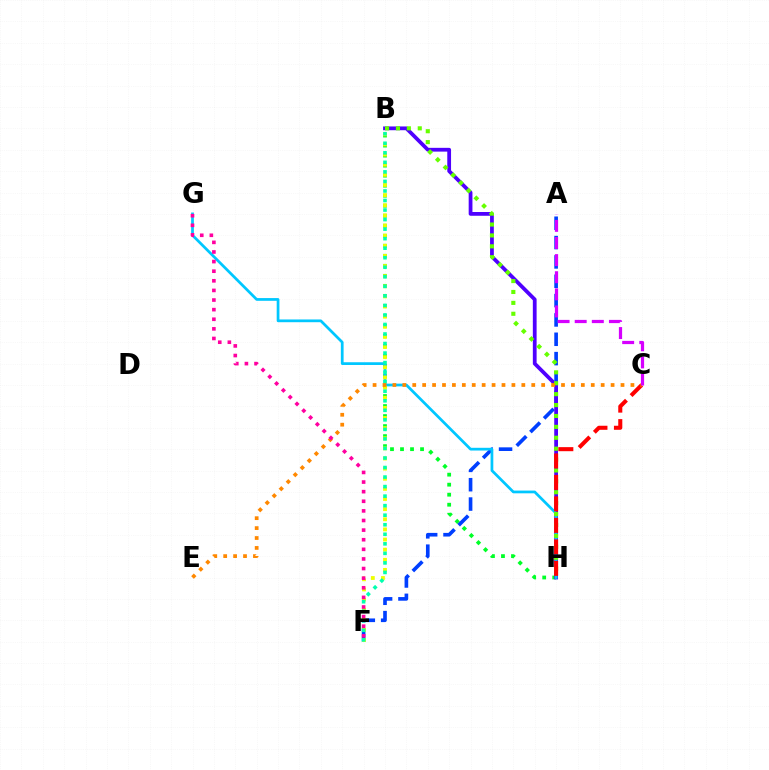{('B', 'H'): [{'color': '#00ff27', 'line_style': 'dotted', 'thickness': 2.72}, {'color': '#4f00ff', 'line_style': 'solid', 'thickness': 2.72}, {'color': '#66ff00', 'line_style': 'dotted', 'thickness': 2.96}], ('A', 'F'): [{'color': '#003fff', 'line_style': 'dashed', 'thickness': 2.63}], ('G', 'H'): [{'color': '#00c7ff', 'line_style': 'solid', 'thickness': 1.97}], ('B', 'F'): [{'color': '#eeff00', 'line_style': 'dotted', 'thickness': 2.75}, {'color': '#00ffaf', 'line_style': 'dotted', 'thickness': 2.59}], ('C', 'H'): [{'color': '#ff0000', 'line_style': 'dashed', 'thickness': 2.92}], ('C', 'E'): [{'color': '#ff8800', 'line_style': 'dotted', 'thickness': 2.69}], ('A', 'C'): [{'color': '#d600ff', 'line_style': 'dashed', 'thickness': 2.33}], ('F', 'G'): [{'color': '#ff00a0', 'line_style': 'dotted', 'thickness': 2.61}]}